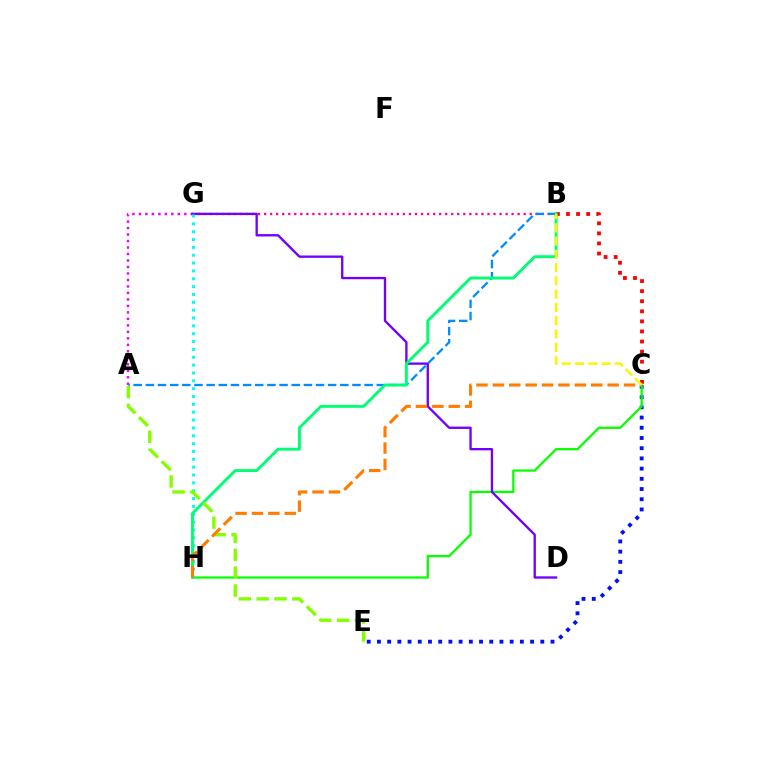{('C', 'E'): [{'color': '#0010ff', 'line_style': 'dotted', 'thickness': 2.77}], ('A', 'G'): [{'color': '#ee00ff', 'line_style': 'dotted', 'thickness': 1.76}], ('C', 'H'): [{'color': '#08ff00', 'line_style': 'solid', 'thickness': 1.64}, {'color': '#ff7c00', 'line_style': 'dashed', 'thickness': 2.23}], ('B', 'G'): [{'color': '#ff0094', 'line_style': 'dotted', 'thickness': 1.64}], ('B', 'C'): [{'color': '#ff0000', 'line_style': 'dotted', 'thickness': 2.74}, {'color': '#fcf500', 'line_style': 'dashed', 'thickness': 1.8}], ('D', 'G'): [{'color': '#7200ff', 'line_style': 'solid', 'thickness': 1.69}], ('G', 'H'): [{'color': '#00fff6', 'line_style': 'dotted', 'thickness': 2.13}], ('A', 'B'): [{'color': '#008cff', 'line_style': 'dashed', 'thickness': 1.65}], ('B', 'H'): [{'color': '#00ff74', 'line_style': 'solid', 'thickness': 2.1}], ('A', 'E'): [{'color': '#84ff00', 'line_style': 'dashed', 'thickness': 2.43}]}